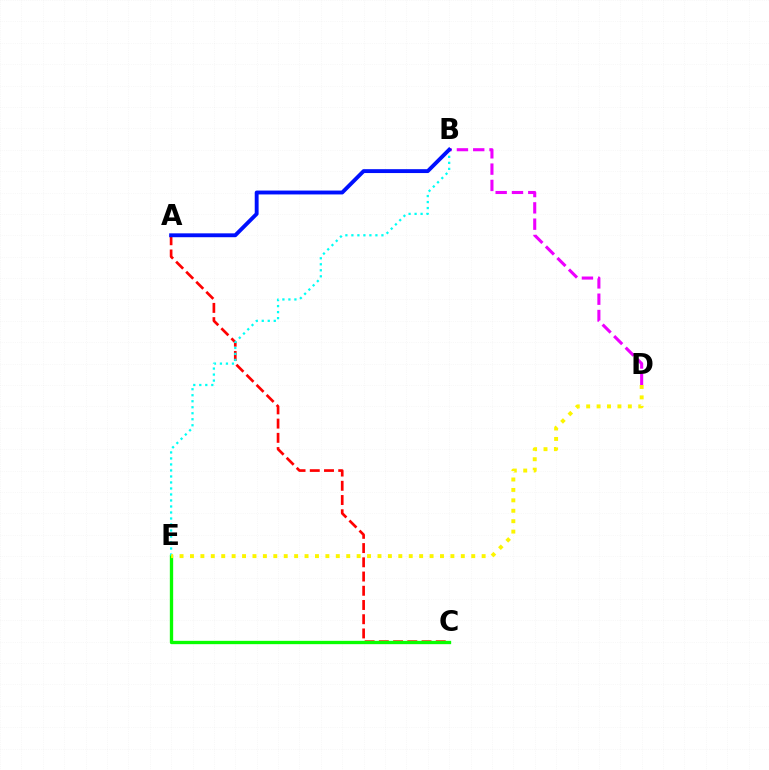{('A', 'C'): [{'color': '#ff0000', 'line_style': 'dashed', 'thickness': 1.93}], ('C', 'E'): [{'color': '#08ff00', 'line_style': 'solid', 'thickness': 2.39}], ('B', 'E'): [{'color': '#00fff6', 'line_style': 'dotted', 'thickness': 1.63}], ('D', 'E'): [{'color': '#fcf500', 'line_style': 'dotted', 'thickness': 2.83}], ('B', 'D'): [{'color': '#ee00ff', 'line_style': 'dashed', 'thickness': 2.22}], ('A', 'B'): [{'color': '#0010ff', 'line_style': 'solid', 'thickness': 2.79}]}